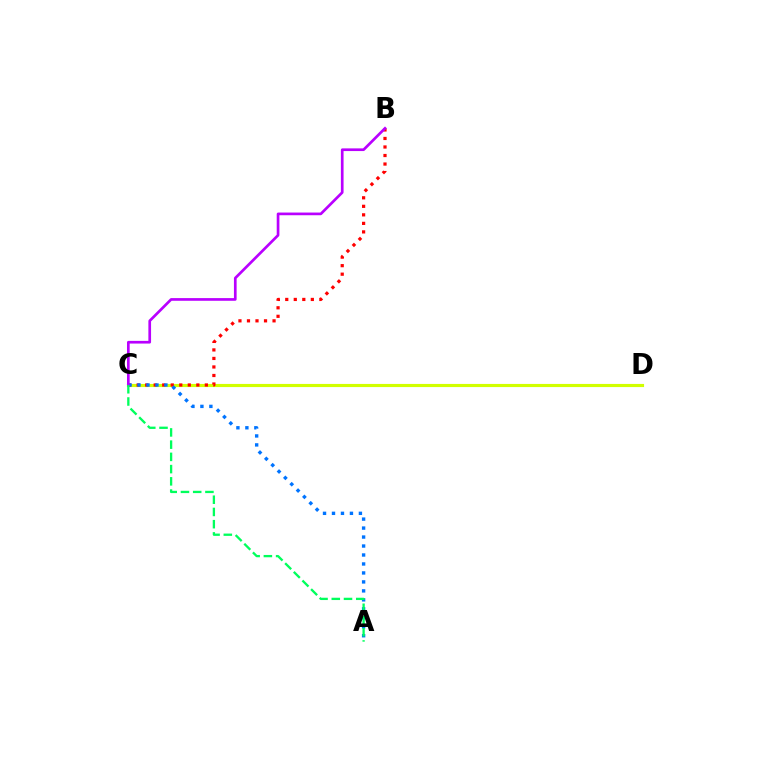{('C', 'D'): [{'color': '#d1ff00', 'line_style': 'solid', 'thickness': 2.26}], ('B', 'C'): [{'color': '#ff0000', 'line_style': 'dotted', 'thickness': 2.32}, {'color': '#b900ff', 'line_style': 'solid', 'thickness': 1.93}], ('A', 'C'): [{'color': '#0074ff', 'line_style': 'dotted', 'thickness': 2.44}, {'color': '#00ff5c', 'line_style': 'dashed', 'thickness': 1.66}]}